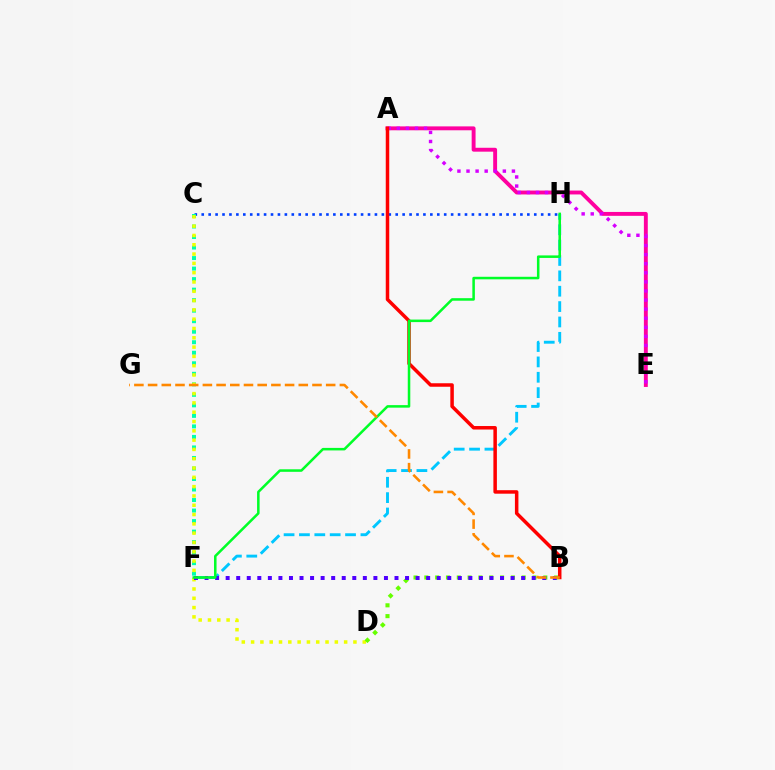{('F', 'H'): [{'color': '#00c7ff', 'line_style': 'dashed', 'thickness': 2.09}, {'color': '#00ff27', 'line_style': 'solid', 'thickness': 1.82}], ('A', 'E'): [{'color': '#ff00a0', 'line_style': 'solid', 'thickness': 2.8}, {'color': '#d600ff', 'line_style': 'dotted', 'thickness': 2.47}], ('C', 'H'): [{'color': '#003fff', 'line_style': 'dotted', 'thickness': 1.88}], ('C', 'F'): [{'color': '#00ffaf', 'line_style': 'dotted', 'thickness': 2.86}], ('C', 'D'): [{'color': '#eeff00', 'line_style': 'dotted', 'thickness': 2.53}], ('B', 'D'): [{'color': '#66ff00', 'line_style': 'dotted', 'thickness': 2.94}], ('B', 'F'): [{'color': '#4f00ff', 'line_style': 'dotted', 'thickness': 2.87}], ('A', 'B'): [{'color': '#ff0000', 'line_style': 'solid', 'thickness': 2.52}], ('B', 'G'): [{'color': '#ff8800', 'line_style': 'dashed', 'thickness': 1.86}]}